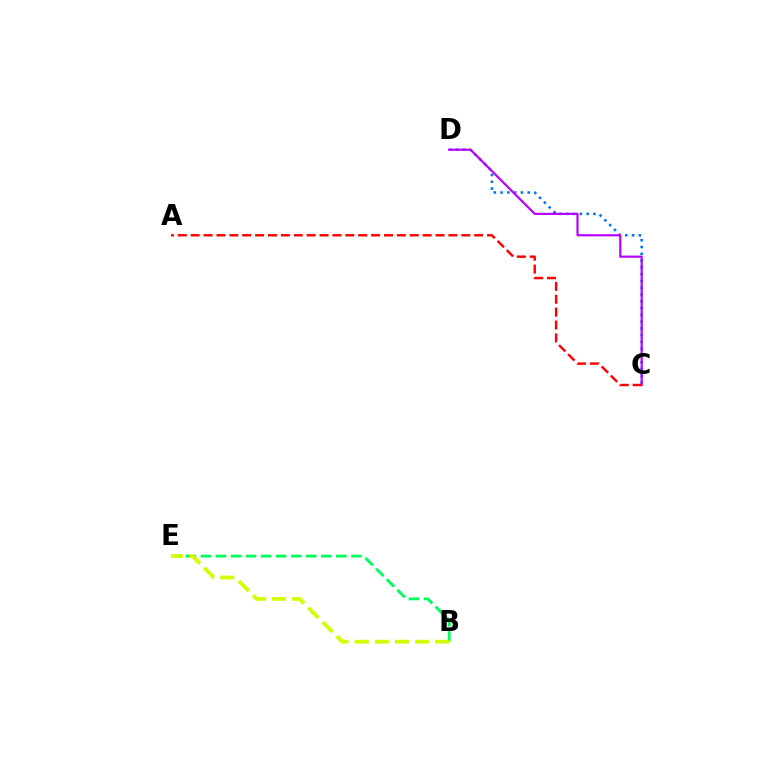{('C', 'D'): [{'color': '#0074ff', 'line_style': 'dotted', 'thickness': 1.84}, {'color': '#b900ff', 'line_style': 'solid', 'thickness': 1.57}], ('B', 'E'): [{'color': '#00ff5c', 'line_style': 'dashed', 'thickness': 2.04}, {'color': '#d1ff00', 'line_style': 'dashed', 'thickness': 2.73}], ('A', 'C'): [{'color': '#ff0000', 'line_style': 'dashed', 'thickness': 1.75}]}